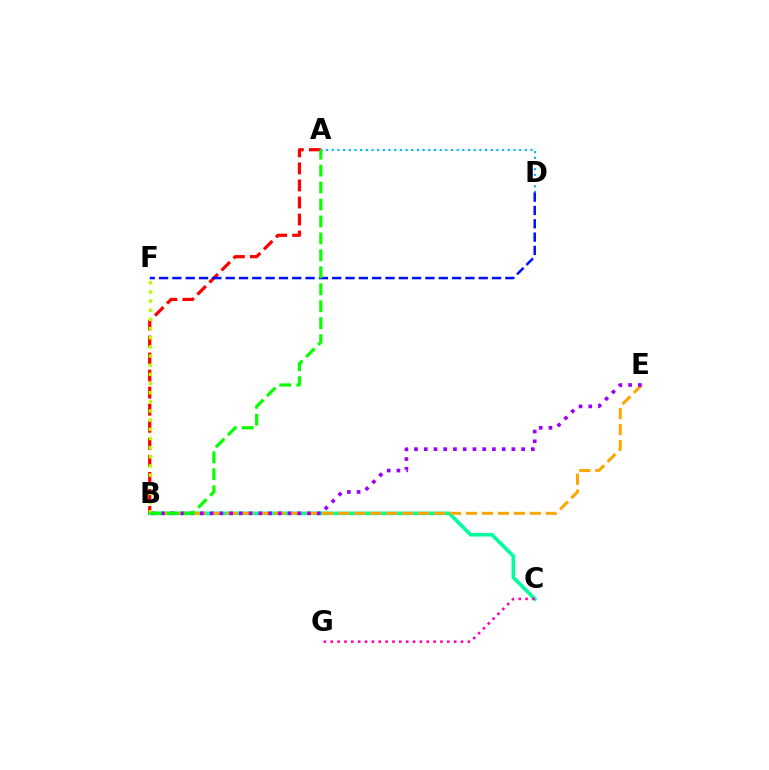{('B', 'C'): [{'color': '#00ff9d', 'line_style': 'solid', 'thickness': 2.62}], ('A', 'D'): [{'color': '#00b5ff', 'line_style': 'dotted', 'thickness': 1.54}], ('B', 'E'): [{'color': '#ffa500', 'line_style': 'dashed', 'thickness': 2.17}, {'color': '#9b00ff', 'line_style': 'dotted', 'thickness': 2.65}], ('A', 'B'): [{'color': '#ff0000', 'line_style': 'dashed', 'thickness': 2.32}, {'color': '#08ff00', 'line_style': 'dashed', 'thickness': 2.3}], ('D', 'F'): [{'color': '#0010ff', 'line_style': 'dashed', 'thickness': 1.81}], ('C', 'G'): [{'color': '#ff00bd', 'line_style': 'dotted', 'thickness': 1.86}], ('B', 'F'): [{'color': '#b3ff00', 'line_style': 'dotted', 'thickness': 2.49}]}